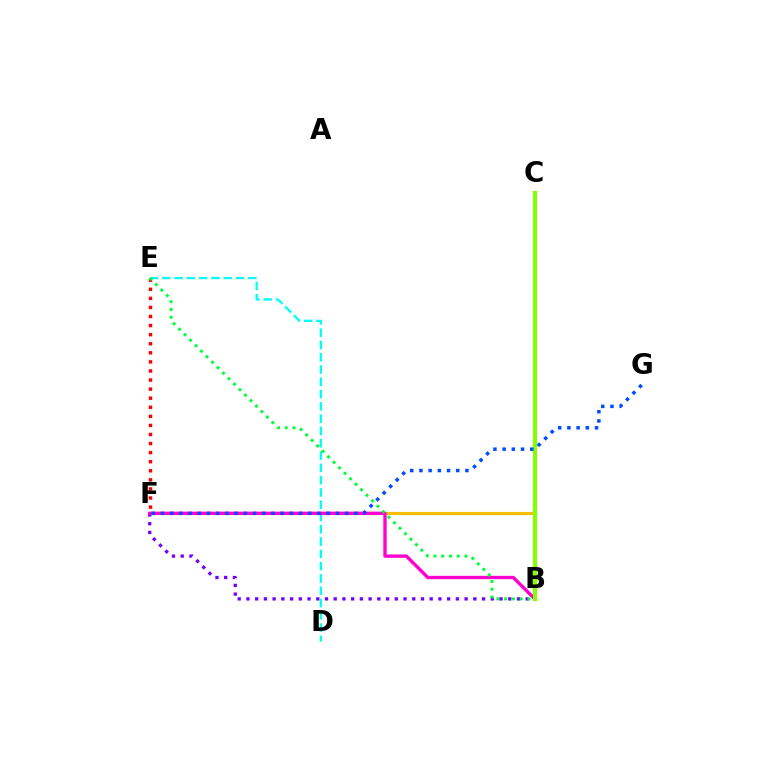{('B', 'F'): [{'color': '#ffbd00', 'line_style': 'solid', 'thickness': 2.25}, {'color': '#7200ff', 'line_style': 'dotted', 'thickness': 2.37}, {'color': '#ff00cf', 'line_style': 'solid', 'thickness': 2.41}], ('D', 'E'): [{'color': '#00fff6', 'line_style': 'dashed', 'thickness': 1.67}], ('B', 'C'): [{'color': '#84ff00', 'line_style': 'solid', 'thickness': 2.93}], ('E', 'F'): [{'color': '#ff0000', 'line_style': 'dotted', 'thickness': 2.47}], ('B', 'E'): [{'color': '#00ff39', 'line_style': 'dotted', 'thickness': 2.11}], ('F', 'G'): [{'color': '#004bff', 'line_style': 'dotted', 'thickness': 2.5}]}